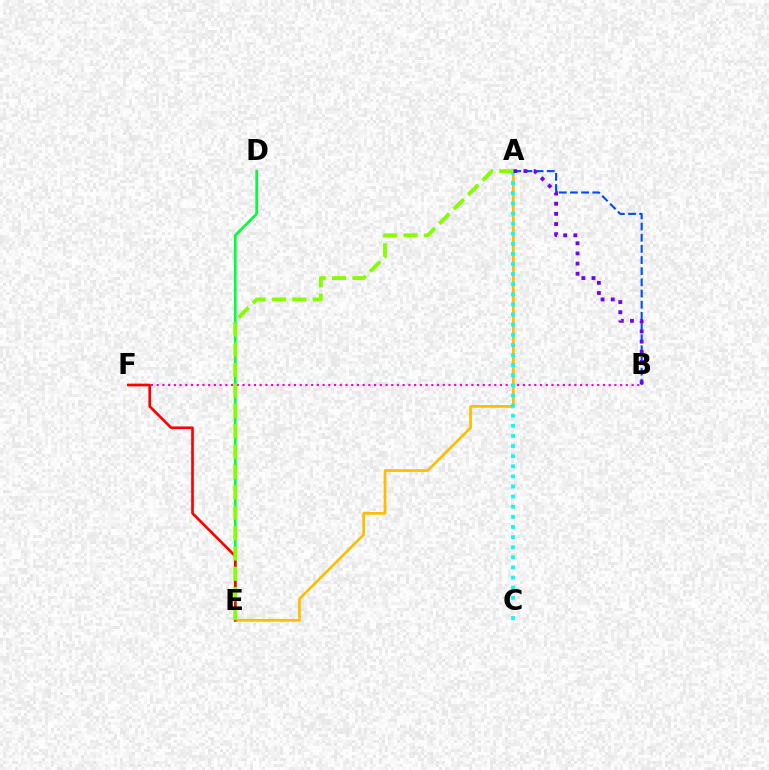{('D', 'E'): [{'color': '#00ff39', 'line_style': 'solid', 'thickness': 1.92}], ('A', 'E'): [{'color': '#ffbd00', 'line_style': 'solid', 'thickness': 1.94}, {'color': '#84ff00', 'line_style': 'dashed', 'thickness': 2.77}], ('A', 'B'): [{'color': '#004bff', 'line_style': 'dashed', 'thickness': 1.52}, {'color': '#7200ff', 'line_style': 'dotted', 'thickness': 2.76}], ('B', 'F'): [{'color': '#ff00cf', 'line_style': 'dotted', 'thickness': 1.55}], ('A', 'C'): [{'color': '#00fff6', 'line_style': 'dotted', 'thickness': 2.75}], ('E', 'F'): [{'color': '#ff0000', 'line_style': 'solid', 'thickness': 1.91}]}